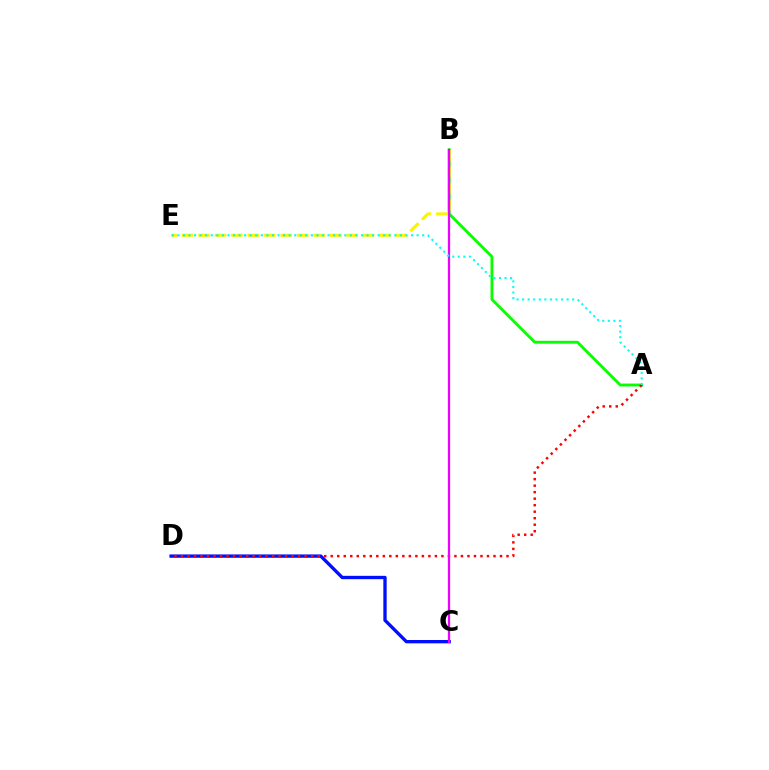{('C', 'D'): [{'color': '#0010ff', 'line_style': 'solid', 'thickness': 2.4}], ('A', 'B'): [{'color': '#08ff00', 'line_style': 'solid', 'thickness': 2.06}], ('B', 'E'): [{'color': '#fcf500', 'line_style': 'dashed', 'thickness': 2.23}], ('A', 'D'): [{'color': '#ff0000', 'line_style': 'dotted', 'thickness': 1.77}], ('B', 'C'): [{'color': '#ee00ff', 'line_style': 'solid', 'thickness': 1.64}], ('A', 'E'): [{'color': '#00fff6', 'line_style': 'dotted', 'thickness': 1.51}]}